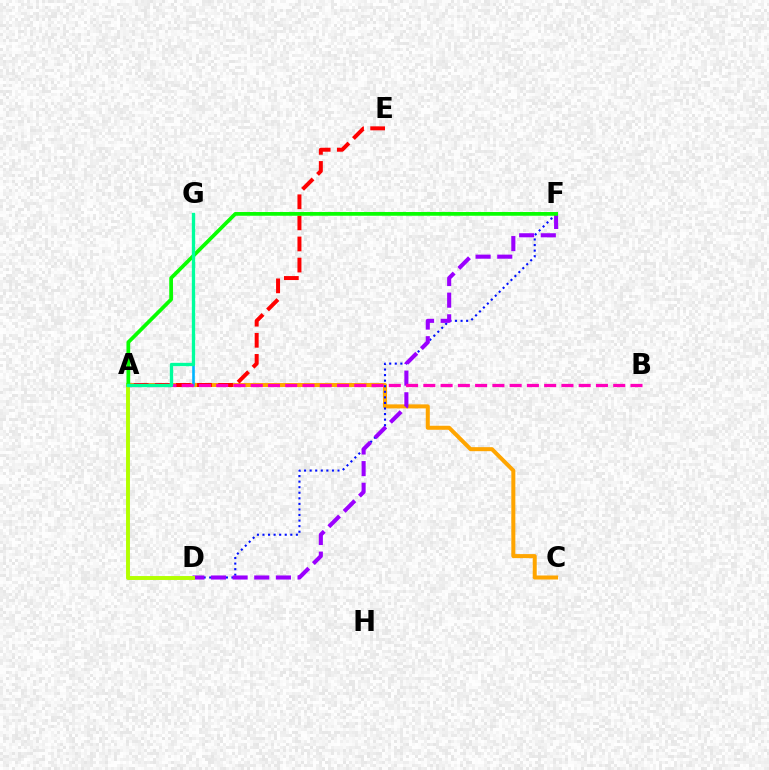{('A', 'C'): [{'color': '#ffa500', 'line_style': 'solid', 'thickness': 2.89}], ('D', 'F'): [{'color': '#0010ff', 'line_style': 'dotted', 'thickness': 1.51}, {'color': '#9b00ff', 'line_style': 'dashed', 'thickness': 2.94}], ('A', 'G'): [{'color': '#00b5ff', 'line_style': 'solid', 'thickness': 1.9}, {'color': '#00ff9d', 'line_style': 'solid', 'thickness': 2.4}], ('A', 'D'): [{'color': '#b3ff00', 'line_style': 'solid', 'thickness': 2.83}], ('A', 'E'): [{'color': '#ff0000', 'line_style': 'dashed', 'thickness': 2.87}], ('A', 'B'): [{'color': '#ff00bd', 'line_style': 'dashed', 'thickness': 2.34}], ('A', 'F'): [{'color': '#08ff00', 'line_style': 'solid', 'thickness': 2.69}]}